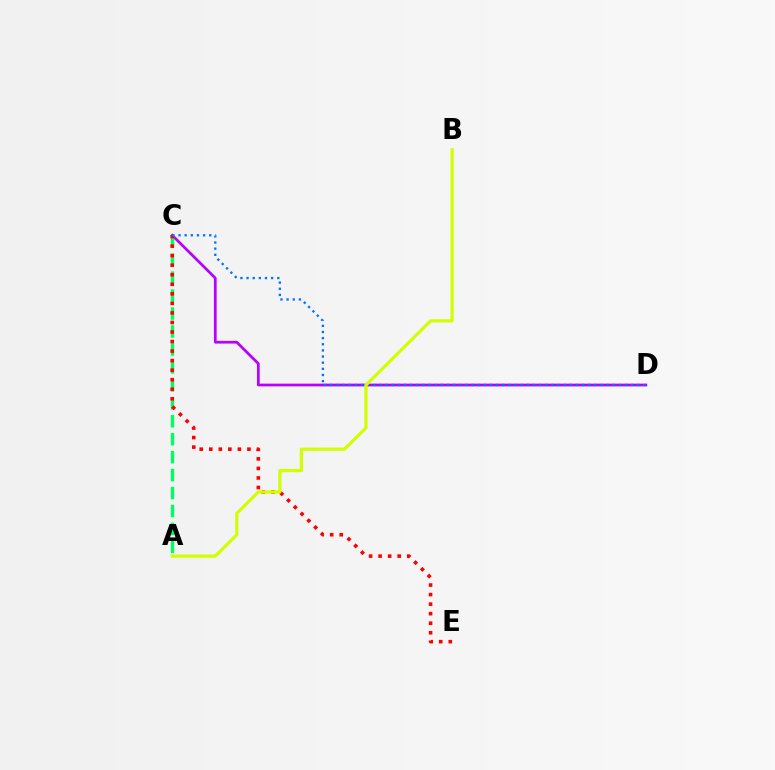{('C', 'D'): [{'color': '#b900ff', 'line_style': 'solid', 'thickness': 1.97}, {'color': '#0074ff', 'line_style': 'dotted', 'thickness': 1.67}], ('A', 'C'): [{'color': '#00ff5c', 'line_style': 'dashed', 'thickness': 2.44}], ('C', 'E'): [{'color': '#ff0000', 'line_style': 'dotted', 'thickness': 2.59}], ('A', 'B'): [{'color': '#d1ff00', 'line_style': 'solid', 'thickness': 2.29}]}